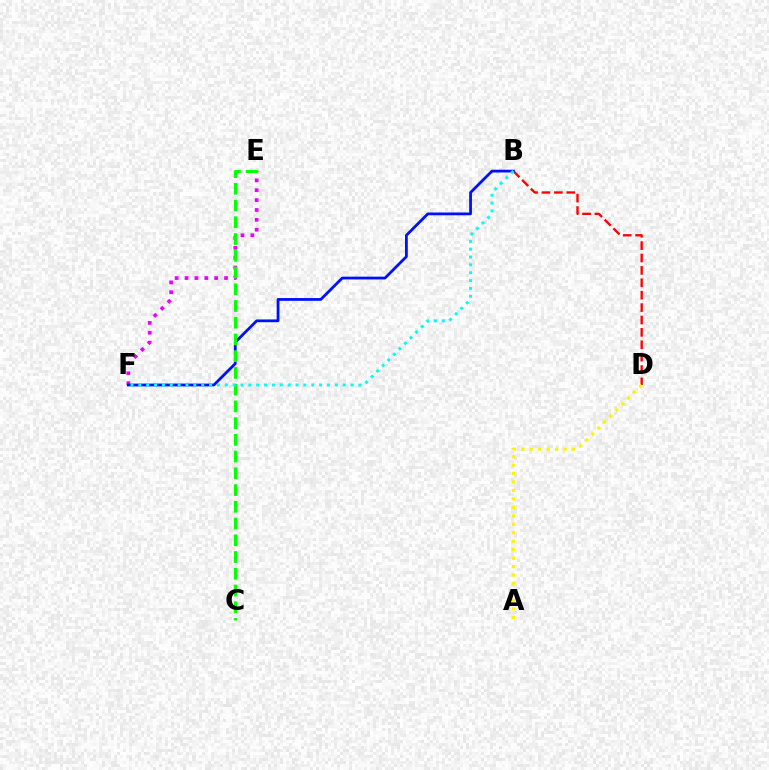{('E', 'F'): [{'color': '#ee00ff', 'line_style': 'dotted', 'thickness': 2.68}], ('B', 'D'): [{'color': '#ff0000', 'line_style': 'dashed', 'thickness': 1.68}], ('B', 'F'): [{'color': '#0010ff', 'line_style': 'solid', 'thickness': 2.0}, {'color': '#00fff6', 'line_style': 'dotted', 'thickness': 2.13}], ('A', 'D'): [{'color': '#fcf500', 'line_style': 'dotted', 'thickness': 2.3}], ('C', 'E'): [{'color': '#08ff00', 'line_style': 'dashed', 'thickness': 2.27}]}